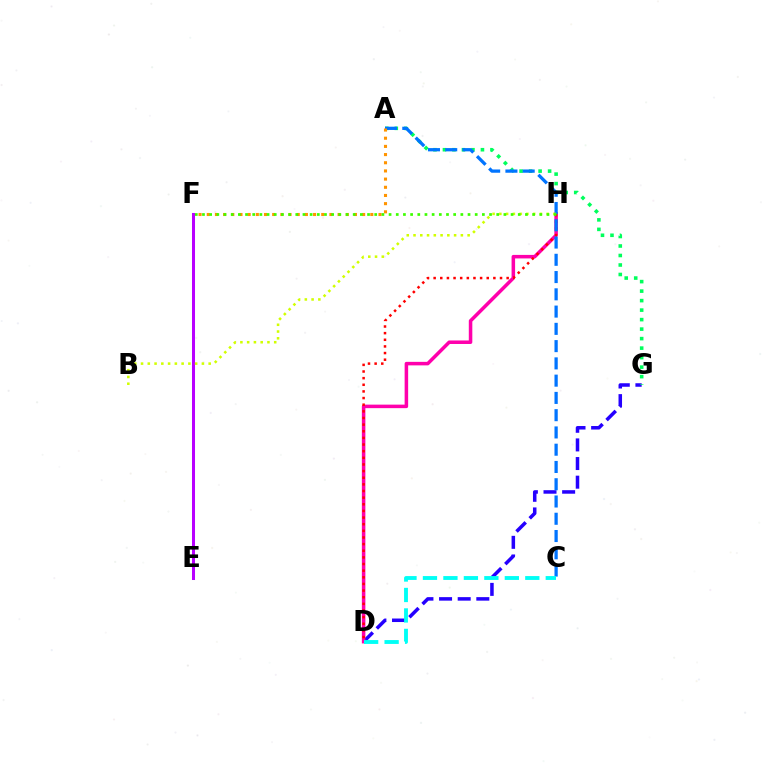{('D', 'G'): [{'color': '#2500ff', 'line_style': 'dashed', 'thickness': 2.53}], ('D', 'H'): [{'color': '#ff00ac', 'line_style': 'solid', 'thickness': 2.54}, {'color': '#ff0000', 'line_style': 'dotted', 'thickness': 1.8}], ('A', 'G'): [{'color': '#00ff5c', 'line_style': 'dotted', 'thickness': 2.58}], ('A', 'C'): [{'color': '#0074ff', 'line_style': 'dashed', 'thickness': 2.35}], ('C', 'D'): [{'color': '#00fff6', 'line_style': 'dashed', 'thickness': 2.78}], ('E', 'F'): [{'color': '#b900ff', 'line_style': 'solid', 'thickness': 2.18}], ('B', 'H'): [{'color': '#d1ff00', 'line_style': 'dotted', 'thickness': 1.84}], ('A', 'F'): [{'color': '#ff9400', 'line_style': 'dotted', 'thickness': 2.22}], ('F', 'H'): [{'color': '#3dff00', 'line_style': 'dotted', 'thickness': 1.95}]}